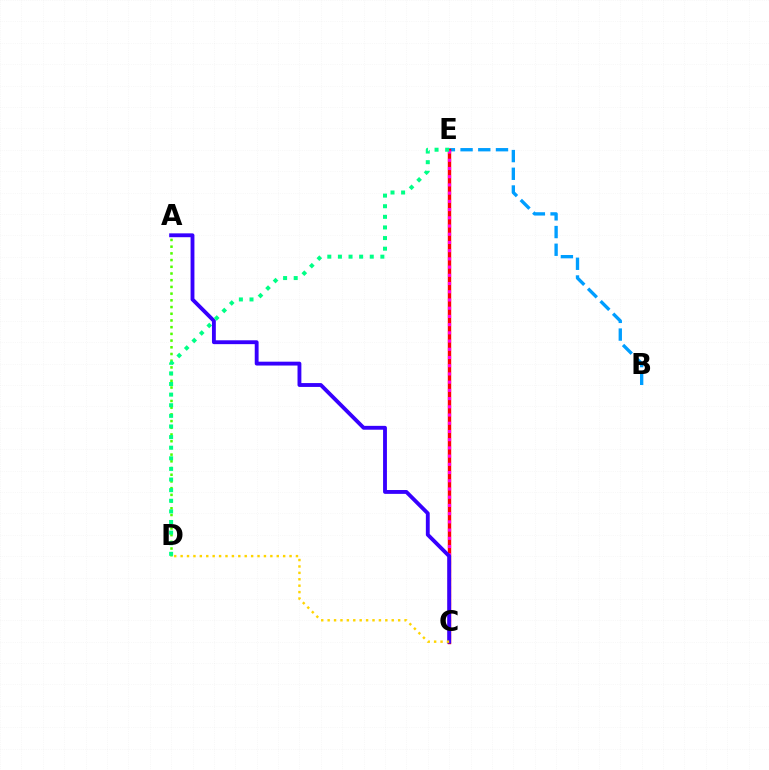{('B', 'E'): [{'color': '#009eff', 'line_style': 'dashed', 'thickness': 2.4}], ('C', 'E'): [{'color': '#ff0000', 'line_style': 'solid', 'thickness': 2.46}, {'color': '#ff00ed', 'line_style': 'dotted', 'thickness': 2.23}], ('A', 'D'): [{'color': '#4fff00', 'line_style': 'dotted', 'thickness': 1.82}], ('A', 'C'): [{'color': '#3700ff', 'line_style': 'solid', 'thickness': 2.78}], ('D', 'E'): [{'color': '#00ff86', 'line_style': 'dotted', 'thickness': 2.88}], ('C', 'D'): [{'color': '#ffd500', 'line_style': 'dotted', 'thickness': 1.74}]}